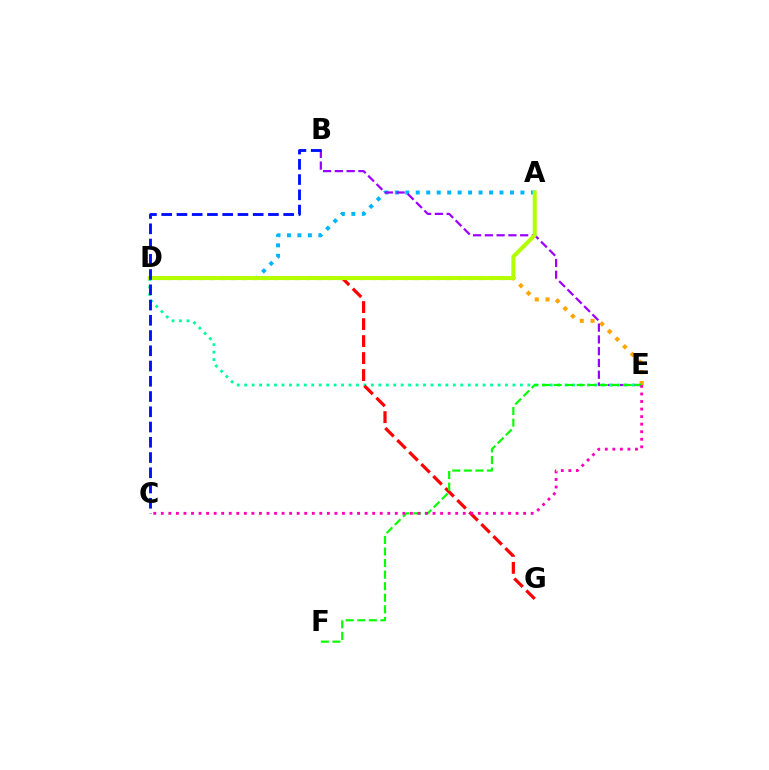{('A', 'D'): [{'color': '#00b5ff', 'line_style': 'dotted', 'thickness': 2.84}, {'color': '#b3ff00', 'line_style': 'solid', 'thickness': 2.89}], ('D', 'E'): [{'color': '#ffa500', 'line_style': 'dotted', 'thickness': 2.93}, {'color': '#00ff9d', 'line_style': 'dotted', 'thickness': 2.02}], ('B', 'E'): [{'color': '#9b00ff', 'line_style': 'dashed', 'thickness': 1.6}], ('D', 'G'): [{'color': '#ff0000', 'line_style': 'dashed', 'thickness': 2.31}], ('E', 'F'): [{'color': '#08ff00', 'line_style': 'dashed', 'thickness': 1.57}], ('C', 'E'): [{'color': '#ff00bd', 'line_style': 'dotted', 'thickness': 2.05}], ('B', 'C'): [{'color': '#0010ff', 'line_style': 'dashed', 'thickness': 2.07}]}